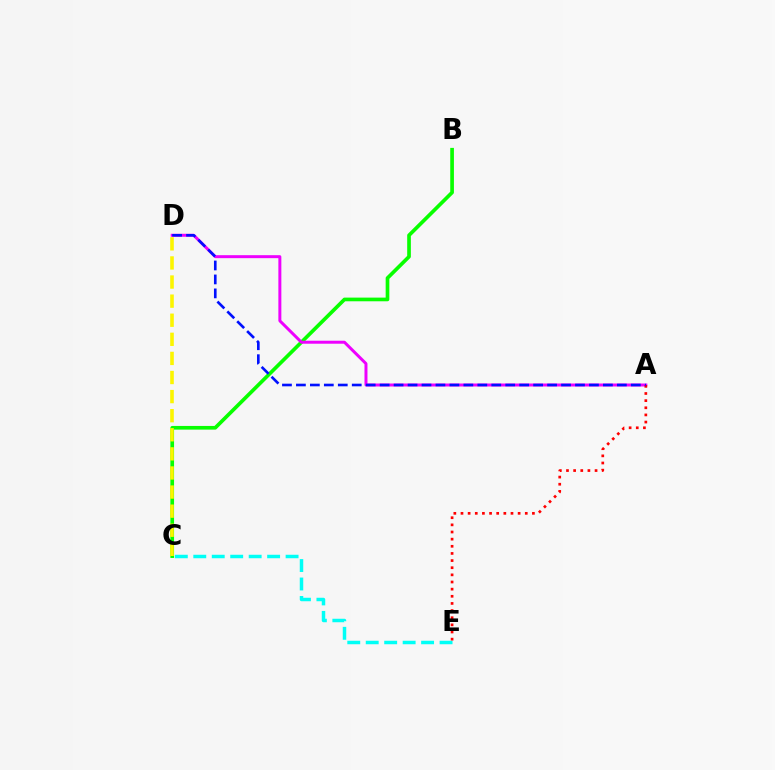{('C', 'E'): [{'color': '#00fff6', 'line_style': 'dashed', 'thickness': 2.51}], ('B', 'C'): [{'color': '#08ff00', 'line_style': 'solid', 'thickness': 2.64}], ('A', 'D'): [{'color': '#ee00ff', 'line_style': 'solid', 'thickness': 2.15}, {'color': '#0010ff', 'line_style': 'dashed', 'thickness': 1.9}], ('C', 'D'): [{'color': '#fcf500', 'line_style': 'dashed', 'thickness': 2.59}], ('A', 'E'): [{'color': '#ff0000', 'line_style': 'dotted', 'thickness': 1.94}]}